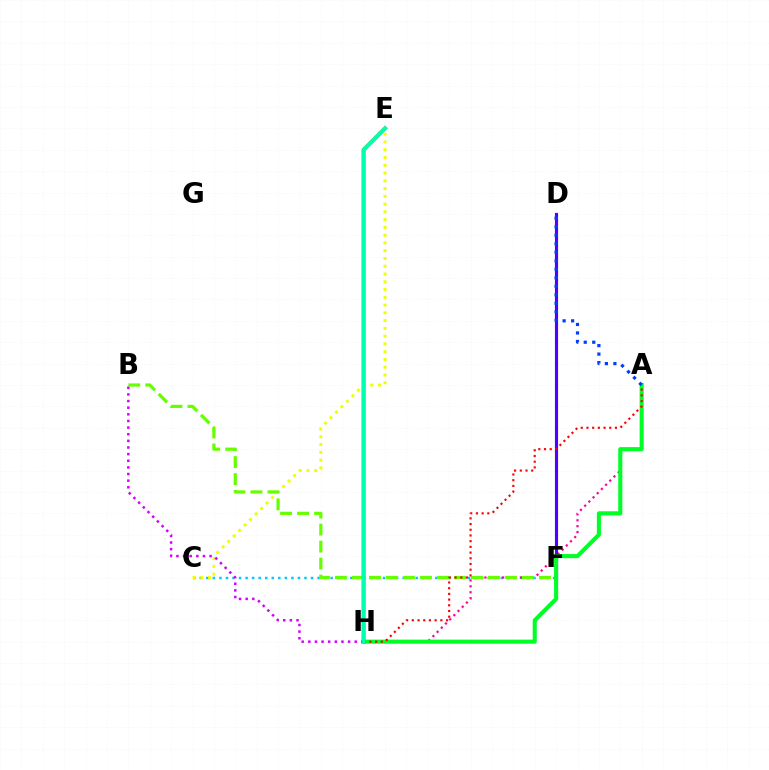{('C', 'F'): [{'color': '#00c7ff', 'line_style': 'dotted', 'thickness': 1.78}], ('A', 'H'): [{'color': '#ff00a0', 'line_style': 'dotted', 'thickness': 1.61}, {'color': '#00ff27', 'line_style': 'solid', 'thickness': 2.94}, {'color': '#ff0000', 'line_style': 'dotted', 'thickness': 1.55}], ('C', 'E'): [{'color': '#eeff00', 'line_style': 'dotted', 'thickness': 2.11}], ('B', 'F'): [{'color': '#66ff00', 'line_style': 'dashed', 'thickness': 2.31}], ('D', 'F'): [{'color': '#4f00ff', 'line_style': 'solid', 'thickness': 2.26}], ('E', 'H'): [{'color': '#ff8800', 'line_style': 'solid', 'thickness': 2.82}, {'color': '#00ffaf', 'line_style': 'solid', 'thickness': 2.75}], ('B', 'H'): [{'color': '#d600ff', 'line_style': 'dotted', 'thickness': 1.8}], ('A', 'D'): [{'color': '#003fff', 'line_style': 'dotted', 'thickness': 2.31}]}